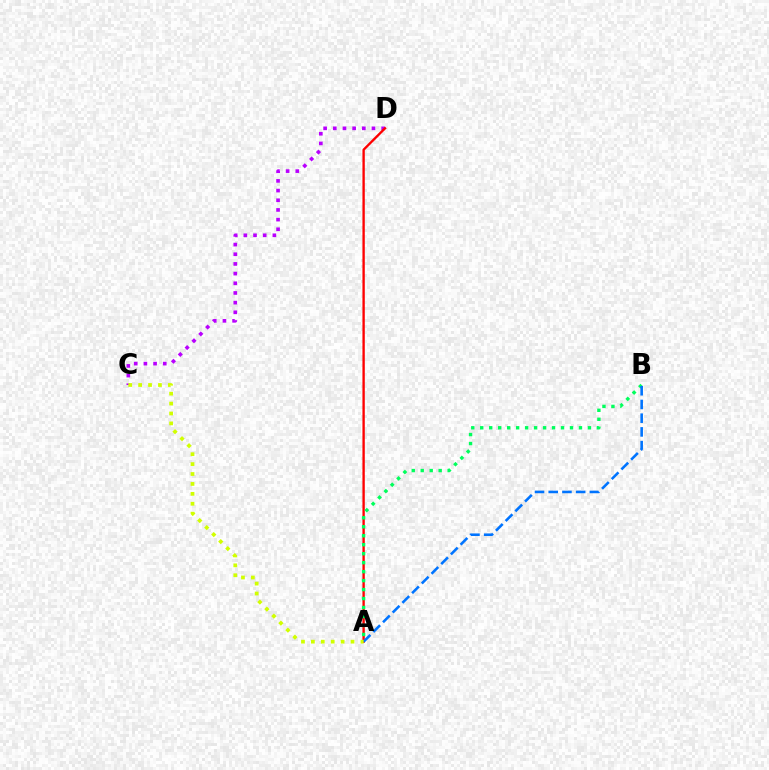{('C', 'D'): [{'color': '#b900ff', 'line_style': 'dotted', 'thickness': 2.63}], ('A', 'D'): [{'color': '#ff0000', 'line_style': 'solid', 'thickness': 1.7}], ('A', 'B'): [{'color': '#00ff5c', 'line_style': 'dotted', 'thickness': 2.44}, {'color': '#0074ff', 'line_style': 'dashed', 'thickness': 1.86}], ('A', 'C'): [{'color': '#d1ff00', 'line_style': 'dotted', 'thickness': 2.69}]}